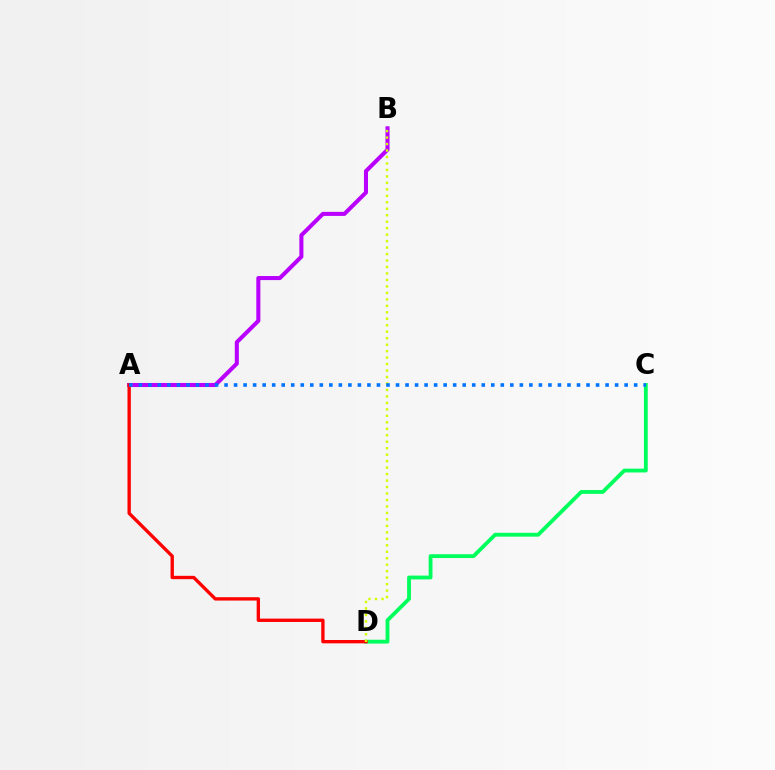{('C', 'D'): [{'color': '#00ff5c', 'line_style': 'solid', 'thickness': 2.76}], ('A', 'B'): [{'color': '#b900ff', 'line_style': 'solid', 'thickness': 2.92}], ('A', 'D'): [{'color': '#ff0000', 'line_style': 'solid', 'thickness': 2.41}], ('B', 'D'): [{'color': '#d1ff00', 'line_style': 'dotted', 'thickness': 1.76}], ('A', 'C'): [{'color': '#0074ff', 'line_style': 'dotted', 'thickness': 2.59}]}